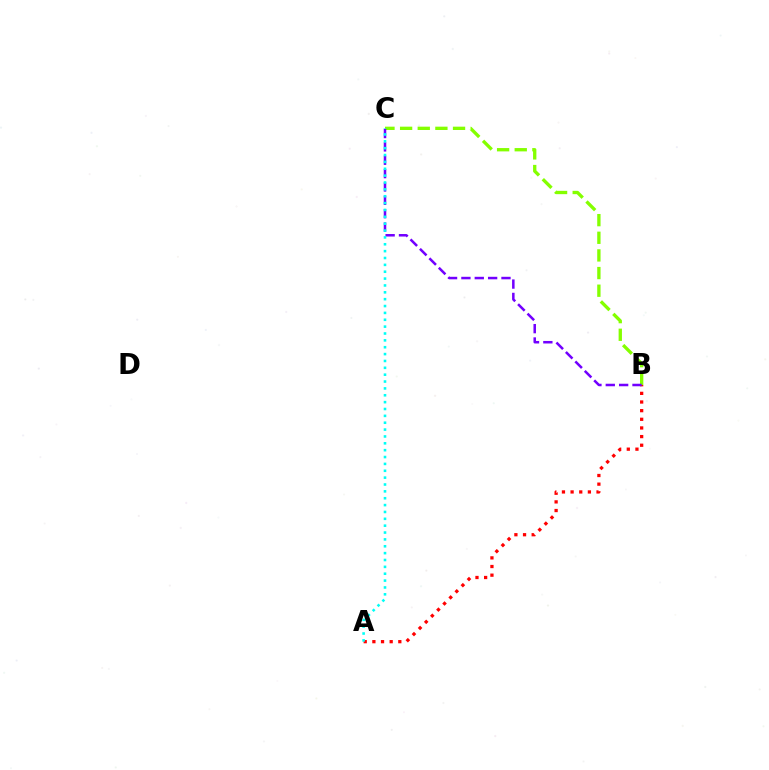{('B', 'C'): [{'color': '#84ff00', 'line_style': 'dashed', 'thickness': 2.4}, {'color': '#7200ff', 'line_style': 'dashed', 'thickness': 1.81}], ('A', 'B'): [{'color': '#ff0000', 'line_style': 'dotted', 'thickness': 2.35}], ('A', 'C'): [{'color': '#00fff6', 'line_style': 'dotted', 'thickness': 1.86}]}